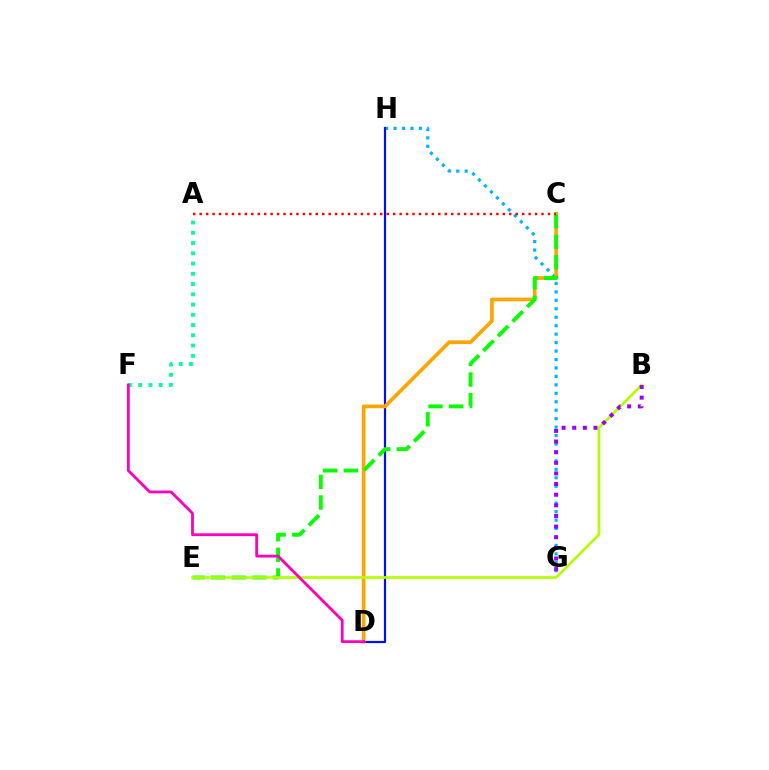{('G', 'H'): [{'color': '#00b5ff', 'line_style': 'dotted', 'thickness': 2.3}], ('D', 'H'): [{'color': '#0010ff', 'line_style': 'solid', 'thickness': 1.58}], ('C', 'D'): [{'color': '#ffa500', 'line_style': 'solid', 'thickness': 2.64}], ('C', 'E'): [{'color': '#08ff00', 'line_style': 'dashed', 'thickness': 2.8}], ('B', 'E'): [{'color': '#b3ff00', 'line_style': 'solid', 'thickness': 1.9}], ('A', 'F'): [{'color': '#00ff9d', 'line_style': 'dotted', 'thickness': 2.79}], ('B', 'G'): [{'color': '#9b00ff', 'line_style': 'dotted', 'thickness': 2.89}], ('D', 'F'): [{'color': '#ff00bd', 'line_style': 'solid', 'thickness': 2.02}], ('A', 'C'): [{'color': '#ff0000', 'line_style': 'dotted', 'thickness': 1.75}]}